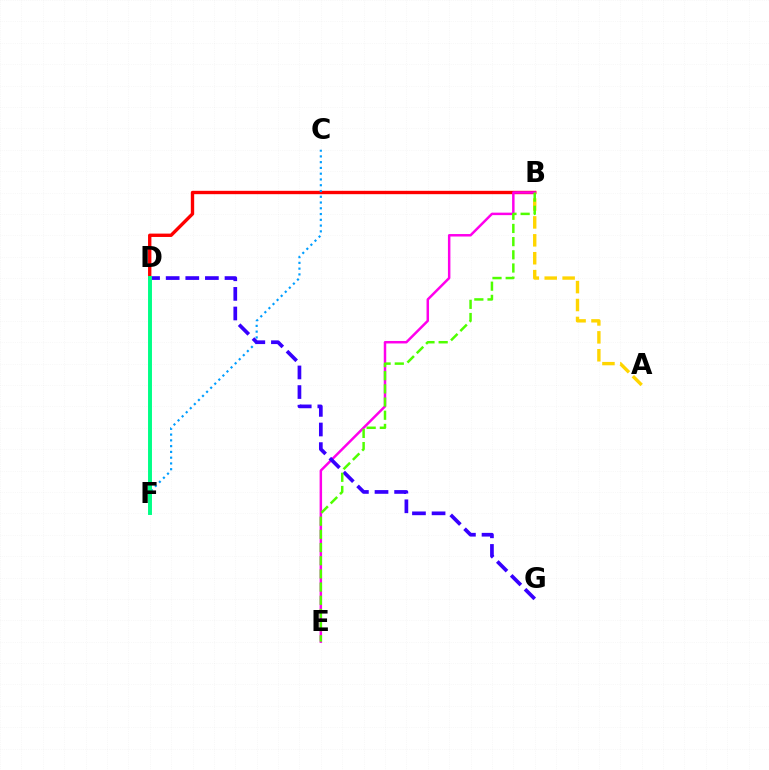{('A', 'B'): [{'color': '#ffd500', 'line_style': 'dashed', 'thickness': 2.43}], ('B', 'D'): [{'color': '#ff0000', 'line_style': 'solid', 'thickness': 2.42}], ('B', 'E'): [{'color': '#ff00ed', 'line_style': 'solid', 'thickness': 1.79}, {'color': '#4fff00', 'line_style': 'dashed', 'thickness': 1.79}], ('C', 'F'): [{'color': '#009eff', 'line_style': 'dotted', 'thickness': 1.57}], ('D', 'G'): [{'color': '#3700ff', 'line_style': 'dashed', 'thickness': 2.66}], ('D', 'F'): [{'color': '#00ff86', 'line_style': 'solid', 'thickness': 2.83}]}